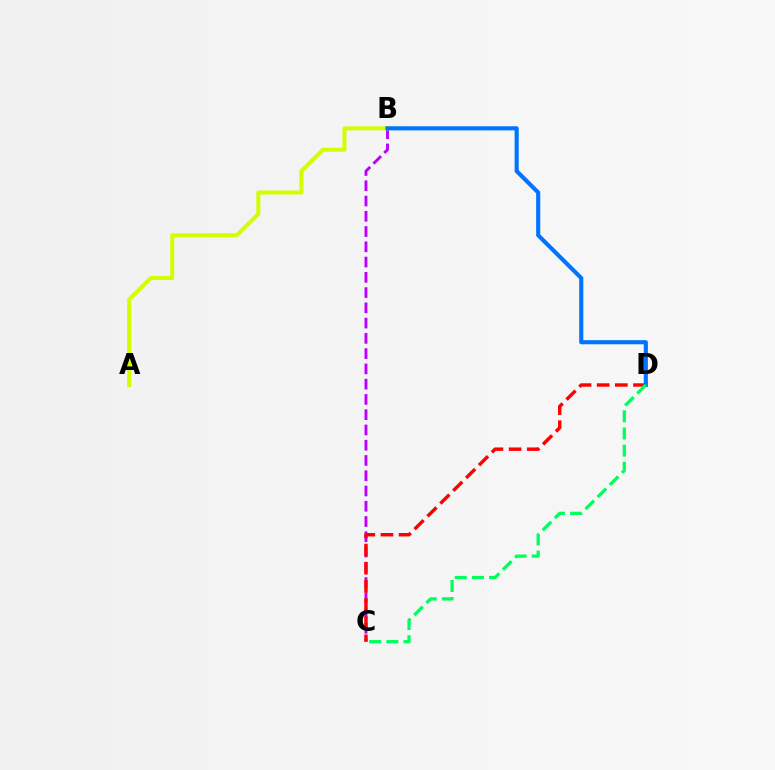{('B', 'C'): [{'color': '#b900ff', 'line_style': 'dashed', 'thickness': 2.07}], ('A', 'B'): [{'color': '#d1ff00', 'line_style': 'solid', 'thickness': 2.88}], ('C', 'D'): [{'color': '#ff0000', 'line_style': 'dashed', 'thickness': 2.47}, {'color': '#00ff5c', 'line_style': 'dashed', 'thickness': 2.33}], ('B', 'D'): [{'color': '#0074ff', 'line_style': 'solid', 'thickness': 2.96}]}